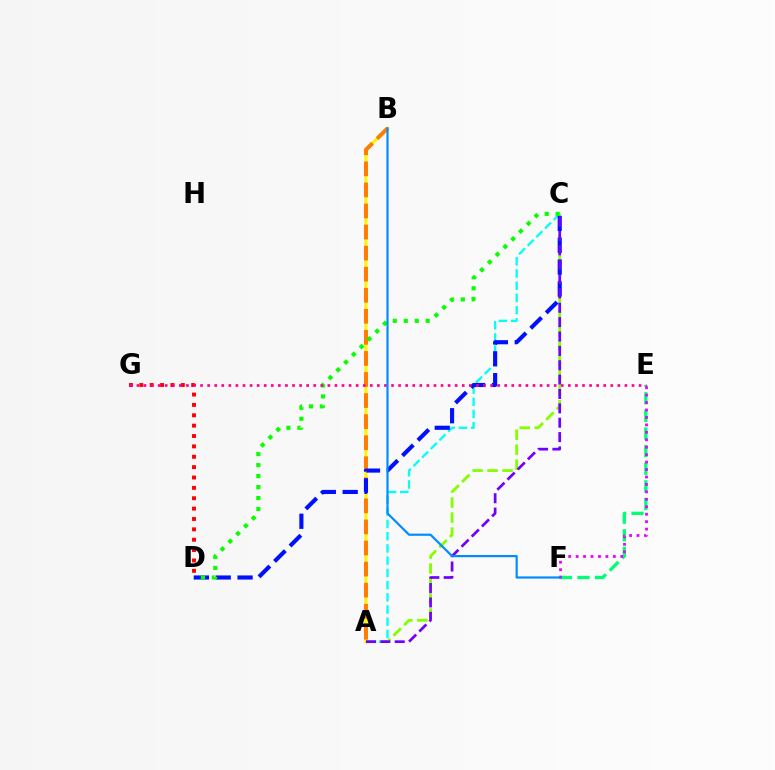{('A', 'B'): [{'color': '#fcf500', 'line_style': 'solid', 'thickness': 2.22}, {'color': '#ff7c00', 'line_style': 'dashed', 'thickness': 2.86}], ('A', 'C'): [{'color': '#84ff00', 'line_style': 'dashed', 'thickness': 2.04}, {'color': '#00fff6', 'line_style': 'dashed', 'thickness': 1.66}, {'color': '#7200ff', 'line_style': 'dashed', 'thickness': 1.95}], ('E', 'F'): [{'color': '#00ff74', 'line_style': 'dashed', 'thickness': 2.39}, {'color': '#ee00ff', 'line_style': 'dotted', 'thickness': 2.02}], ('D', 'G'): [{'color': '#ff0000', 'line_style': 'dotted', 'thickness': 2.82}], ('C', 'D'): [{'color': '#0010ff', 'line_style': 'dashed', 'thickness': 2.97}, {'color': '#08ff00', 'line_style': 'dotted', 'thickness': 2.98}], ('E', 'G'): [{'color': '#ff0094', 'line_style': 'dotted', 'thickness': 1.92}], ('B', 'F'): [{'color': '#008cff', 'line_style': 'solid', 'thickness': 1.58}]}